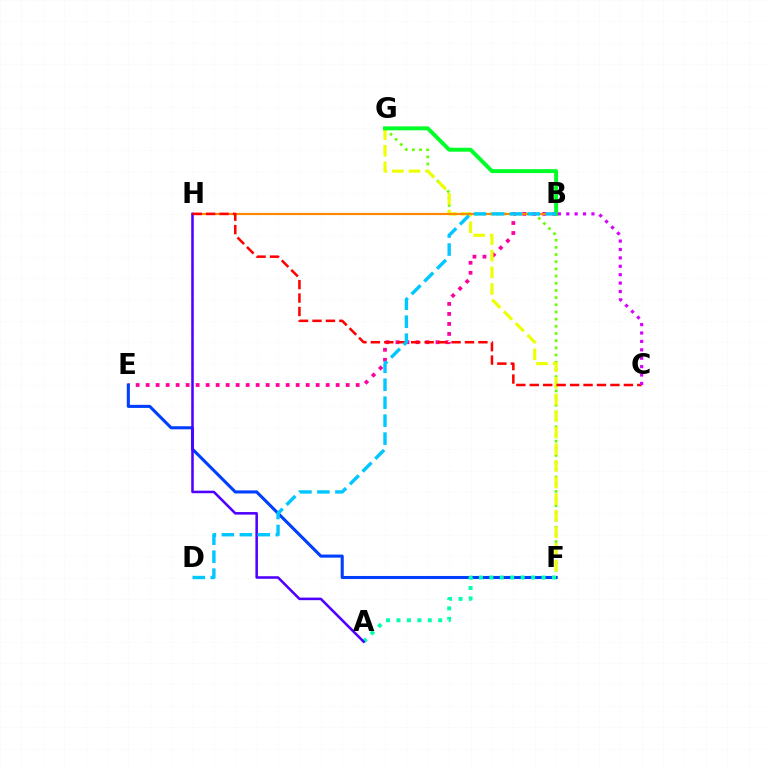{('F', 'G'): [{'color': '#66ff00', 'line_style': 'dotted', 'thickness': 1.95}, {'color': '#eeff00', 'line_style': 'dashed', 'thickness': 2.26}], ('B', 'E'): [{'color': '#ff00a0', 'line_style': 'dotted', 'thickness': 2.72}], ('B', 'H'): [{'color': '#ff8800', 'line_style': 'solid', 'thickness': 1.57}], ('E', 'F'): [{'color': '#003fff', 'line_style': 'solid', 'thickness': 2.21}], ('A', 'F'): [{'color': '#00ffaf', 'line_style': 'dotted', 'thickness': 2.84}], ('A', 'H'): [{'color': '#4f00ff', 'line_style': 'solid', 'thickness': 1.84}], ('B', 'G'): [{'color': '#00ff27', 'line_style': 'solid', 'thickness': 2.83}], ('C', 'H'): [{'color': '#ff0000', 'line_style': 'dashed', 'thickness': 1.83}], ('B', 'D'): [{'color': '#00c7ff', 'line_style': 'dashed', 'thickness': 2.44}], ('B', 'C'): [{'color': '#d600ff', 'line_style': 'dotted', 'thickness': 2.28}]}